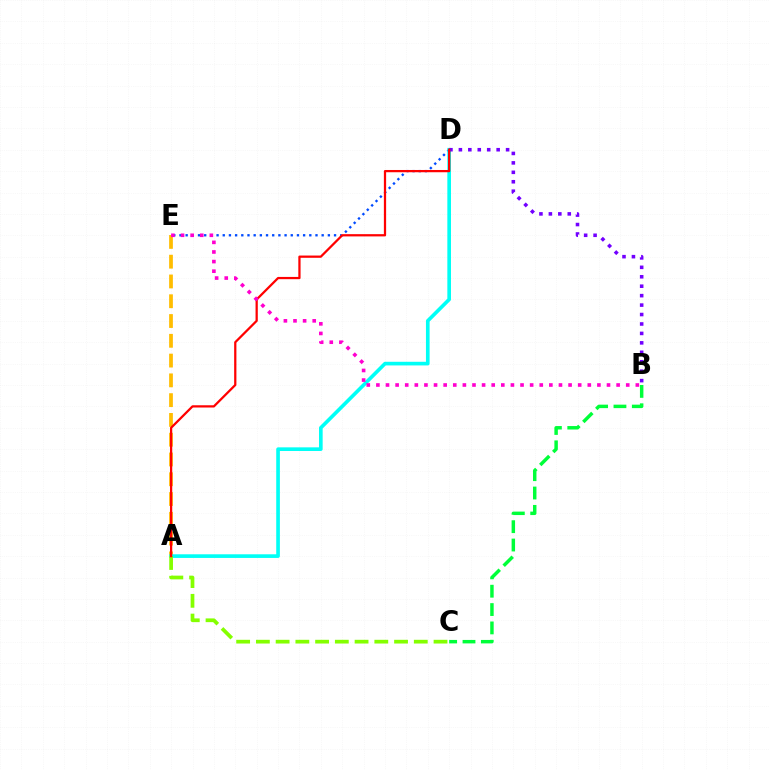{('A', 'E'): [{'color': '#ffbd00', 'line_style': 'dashed', 'thickness': 2.69}], ('D', 'E'): [{'color': '#004bff', 'line_style': 'dotted', 'thickness': 1.68}], ('A', 'D'): [{'color': '#00fff6', 'line_style': 'solid', 'thickness': 2.63}, {'color': '#ff0000', 'line_style': 'solid', 'thickness': 1.62}], ('B', 'C'): [{'color': '#00ff39', 'line_style': 'dashed', 'thickness': 2.49}], ('A', 'C'): [{'color': '#84ff00', 'line_style': 'dashed', 'thickness': 2.68}], ('B', 'D'): [{'color': '#7200ff', 'line_style': 'dotted', 'thickness': 2.57}], ('B', 'E'): [{'color': '#ff00cf', 'line_style': 'dotted', 'thickness': 2.61}]}